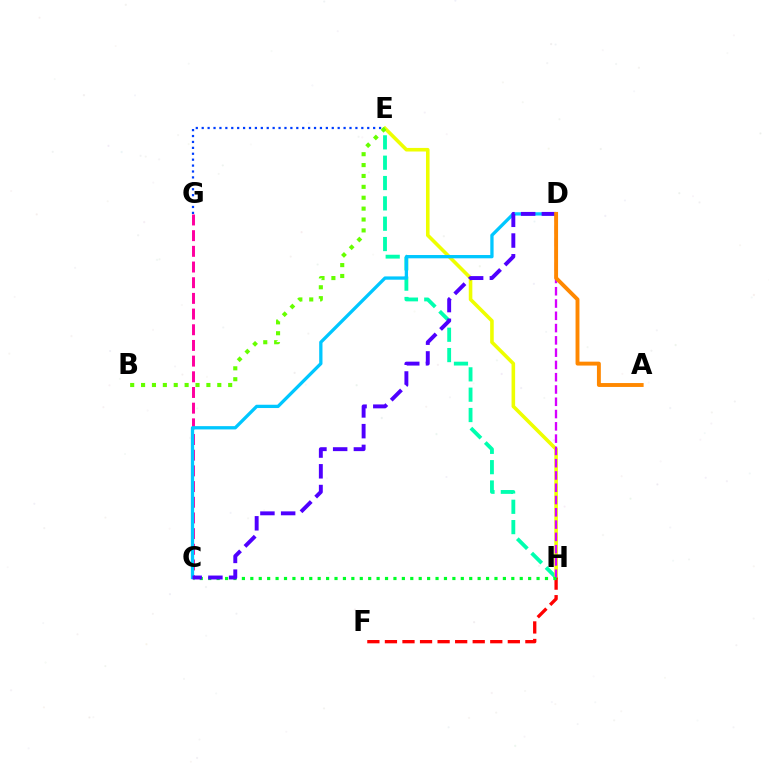{('E', 'H'): [{'color': '#00ffaf', 'line_style': 'dashed', 'thickness': 2.76}, {'color': '#eeff00', 'line_style': 'solid', 'thickness': 2.58}], ('E', 'G'): [{'color': '#003fff', 'line_style': 'dotted', 'thickness': 1.61}], ('F', 'H'): [{'color': '#ff0000', 'line_style': 'dashed', 'thickness': 2.39}], ('C', 'G'): [{'color': '#ff00a0', 'line_style': 'dashed', 'thickness': 2.13}], ('C', 'D'): [{'color': '#00c7ff', 'line_style': 'solid', 'thickness': 2.37}, {'color': '#4f00ff', 'line_style': 'dashed', 'thickness': 2.82}], ('D', 'H'): [{'color': '#d600ff', 'line_style': 'dashed', 'thickness': 1.67}], ('C', 'H'): [{'color': '#00ff27', 'line_style': 'dotted', 'thickness': 2.29}], ('B', 'E'): [{'color': '#66ff00', 'line_style': 'dotted', 'thickness': 2.96}], ('A', 'D'): [{'color': '#ff8800', 'line_style': 'solid', 'thickness': 2.81}]}